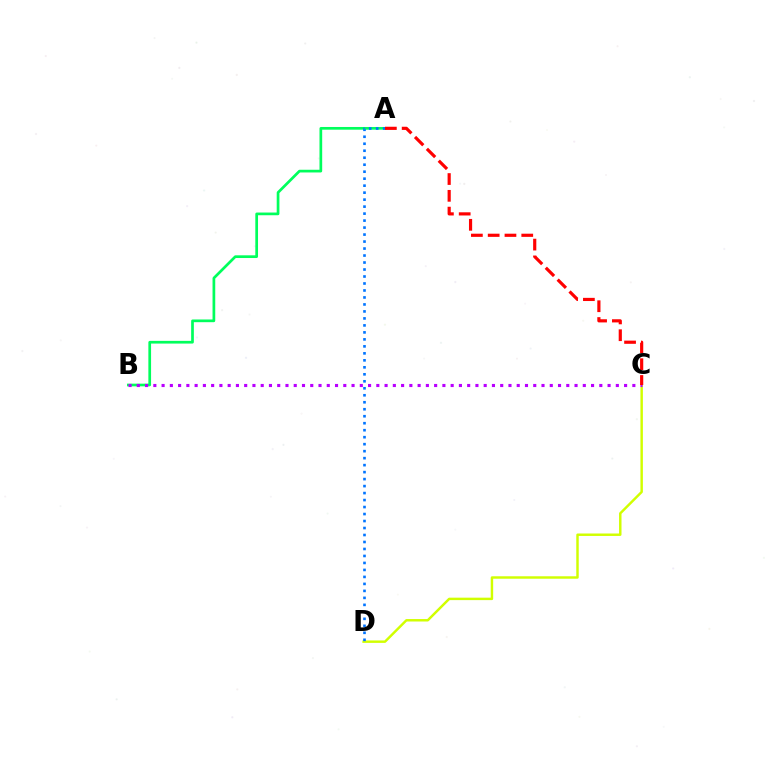{('A', 'B'): [{'color': '#00ff5c', 'line_style': 'solid', 'thickness': 1.95}], ('C', 'D'): [{'color': '#d1ff00', 'line_style': 'solid', 'thickness': 1.76}], ('B', 'C'): [{'color': '#b900ff', 'line_style': 'dotted', 'thickness': 2.24}], ('A', 'D'): [{'color': '#0074ff', 'line_style': 'dotted', 'thickness': 1.9}], ('A', 'C'): [{'color': '#ff0000', 'line_style': 'dashed', 'thickness': 2.28}]}